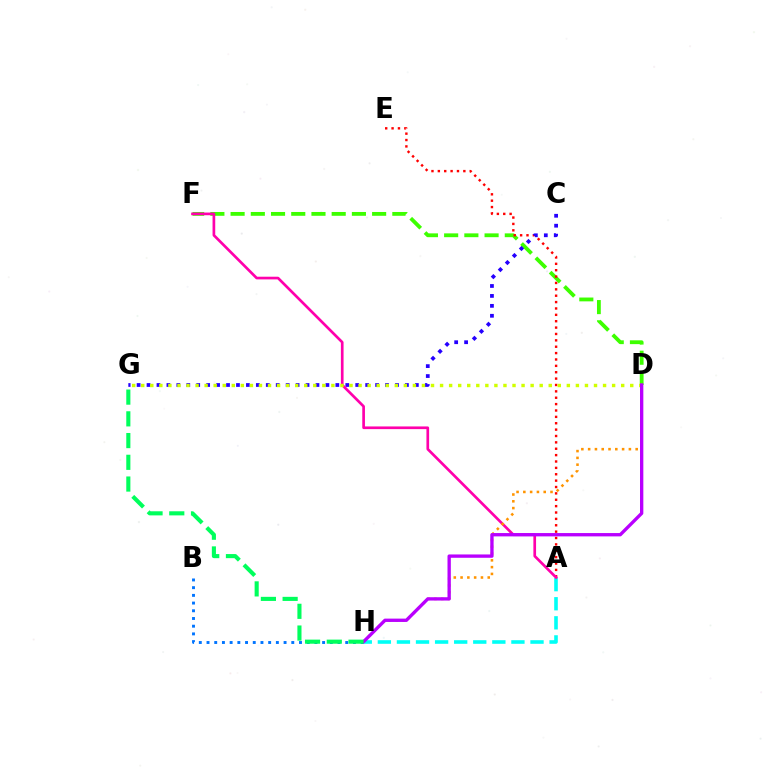{('B', 'H'): [{'color': '#0074ff', 'line_style': 'dotted', 'thickness': 2.09}], ('D', 'F'): [{'color': '#3dff00', 'line_style': 'dashed', 'thickness': 2.75}], ('A', 'E'): [{'color': '#ff0000', 'line_style': 'dotted', 'thickness': 1.73}], ('A', 'H'): [{'color': '#00fff6', 'line_style': 'dashed', 'thickness': 2.59}], ('C', 'G'): [{'color': '#2500ff', 'line_style': 'dotted', 'thickness': 2.7}], ('A', 'F'): [{'color': '#ff00ac', 'line_style': 'solid', 'thickness': 1.93}], ('D', 'H'): [{'color': '#ff9400', 'line_style': 'dotted', 'thickness': 1.84}, {'color': '#b900ff', 'line_style': 'solid', 'thickness': 2.4}], ('D', 'G'): [{'color': '#d1ff00', 'line_style': 'dotted', 'thickness': 2.46}], ('G', 'H'): [{'color': '#00ff5c', 'line_style': 'dashed', 'thickness': 2.95}]}